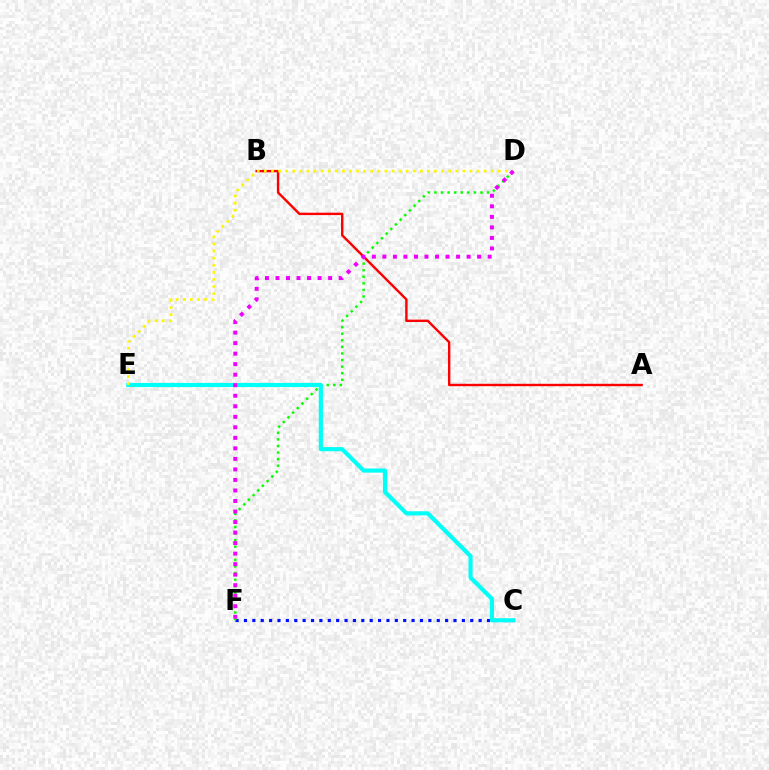{('A', 'B'): [{'color': '#ff0000', 'line_style': 'solid', 'thickness': 1.73}], ('C', 'F'): [{'color': '#0010ff', 'line_style': 'dotted', 'thickness': 2.28}], ('D', 'F'): [{'color': '#08ff00', 'line_style': 'dotted', 'thickness': 1.79}, {'color': '#ee00ff', 'line_style': 'dotted', 'thickness': 2.86}], ('C', 'E'): [{'color': '#00fff6', 'line_style': 'solid', 'thickness': 2.99}], ('D', 'E'): [{'color': '#fcf500', 'line_style': 'dotted', 'thickness': 1.93}]}